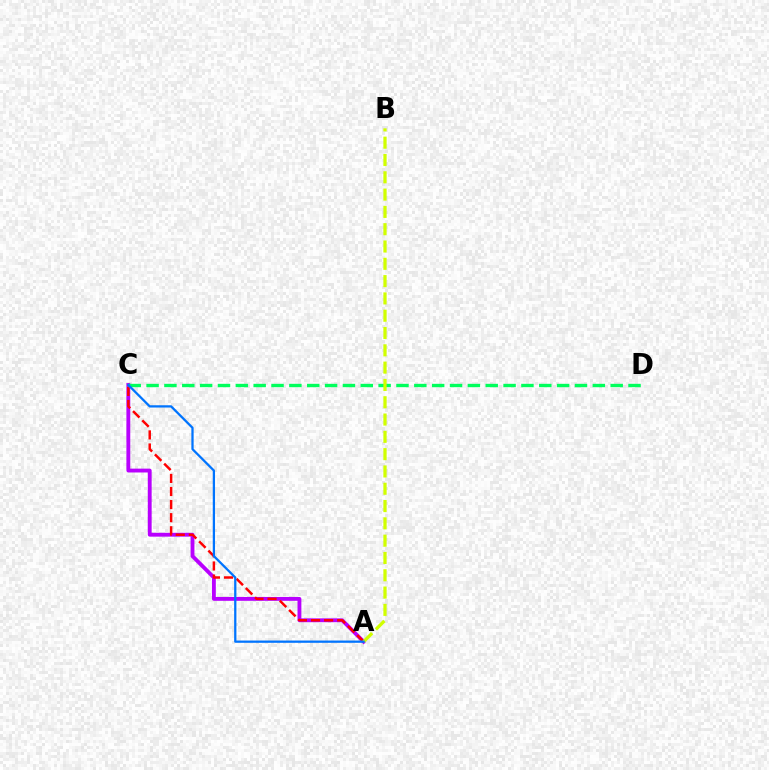{('A', 'C'): [{'color': '#b900ff', 'line_style': 'solid', 'thickness': 2.77}, {'color': '#ff0000', 'line_style': 'dashed', 'thickness': 1.78}, {'color': '#0074ff', 'line_style': 'solid', 'thickness': 1.63}], ('C', 'D'): [{'color': '#00ff5c', 'line_style': 'dashed', 'thickness': 2.42}], ('A', 'B'): [{'color': '#d1ff00', 'line_style': 'dashed', 'thickness': 2.35}]}